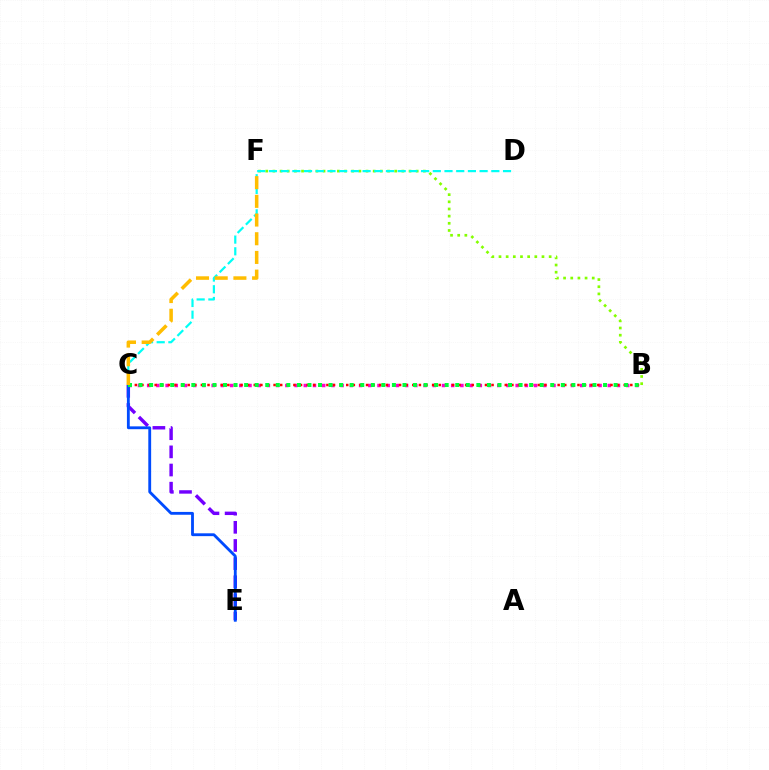{('B', 'C'): [{'color': '#ff00cf', 'line_style': 'dotted', 'thickness': 2.5}, {'color': '#ff0000', 'line_style': 'dotted', 'thickness': 1.79}, {'color': '#00ff39', 'line_style': 'dotted', 'thickness': 2.87}], ('C', 'E'): [{'color': '#7200ff', 'line_style': 'dashed', 'thickness': 2.47}, {'color': '#004bff', 'line_style': 'solid', 'thickness': 2.04}], ('B', 'F'): [{'color': '#84ff00', 'line_style': 'dotted', 'thickness': 1.95}], ('C', 'D'): [{'color': '#00fff6', 'line_style': 'dashed', 'thickness': 1.59}], ('C', 'F'): [{'color': '#ffbd00', 'line_style': 'dashed', 'thickness': 2.54}]}